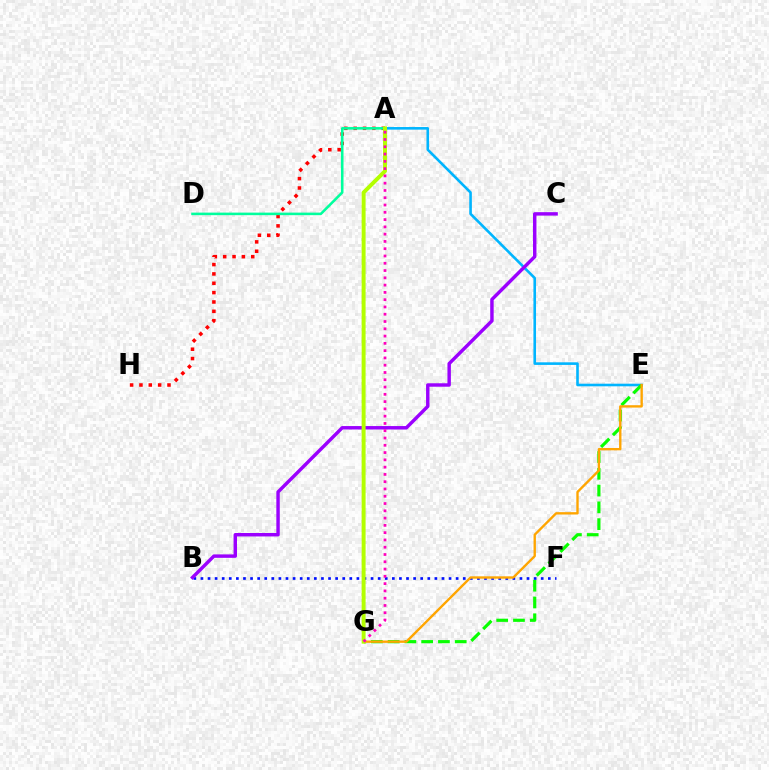{('A', 'E'): [{'color': '#00b5ff', 'line_style': 'solid', 'thickness': 1.88}], ('A', 'H'): [{'color': '#ff0000', 'line_style': 'dotted', 'thickness': 2.54}], ('E', 'G'): [{'color': '#08ff00', 'line_style': 'dashed', 'thickness': 2.28}, {'color': '#ffa500', 'line_style': 'solid', 'thickness': 1.7}], ('B', 'F'): [{'color': '#0010ff', 'line_style': 'dotted', 'thickness': 1.93}], ('B', 'C'): [{'color': '#9b00ff', 'line_style': 'solid', 'thickness': 2.47}], ('A', 'D'): [{'color': '#00ff9d', 'line_style': 'solid', 'thickness': 1.84}], ('A', 'G'): [{'color': '#b3ff00', 'line_style': 'solid', 'thickness': 2.84}, {'color': '#ff00bd', 'line_style': 'dotted', 'thickness': 1.98}]}